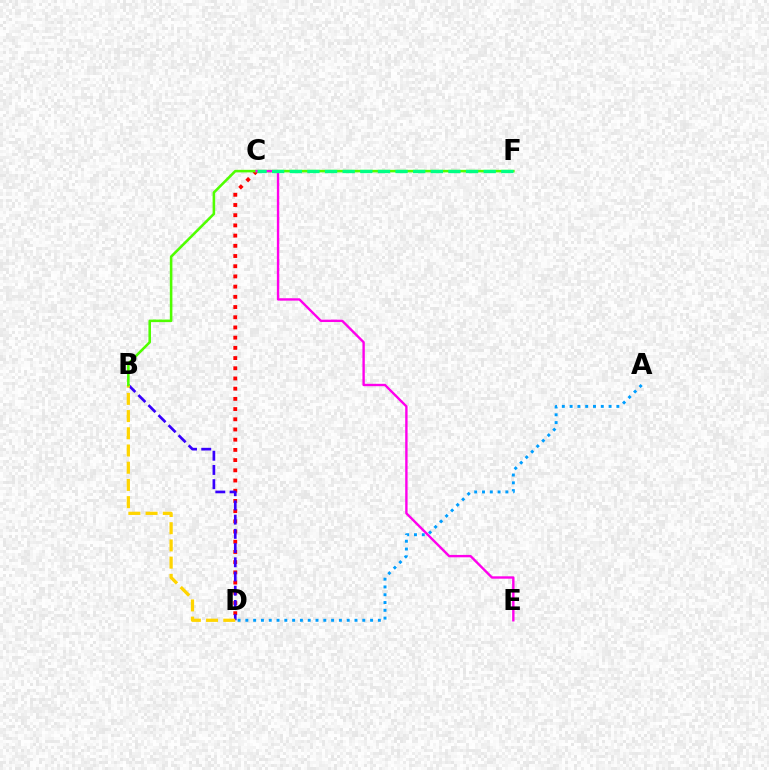{('C', 'D'): [{'color': '#ff0000', 'line_style': 'dotted', 'thickness': 2.77}], ('B', 'D'): [{'color': '#3700ff', 'line_style': 'dashed', 'thickness': 1.93}, {'color': '#ffd500', 'line_style': 'dashed', 'thickness': 2.34}], ('B', 'F'): [{'color': '#4fff00', 'line_style': 'solid', 'thickness': 1.85}], ('C', 'E'): [{'color': '#ff00ed', 'line_style': 'solid', 'thickness': 1.72}], ('C', 'F'): [{'color': '#00ff86', 'line_style': 'dashed', 'thickness': 2.39}], ('A', 'D'): [{'color': '#009eff', 'line_style': 'dotted', 'thickness': 2.12}]}